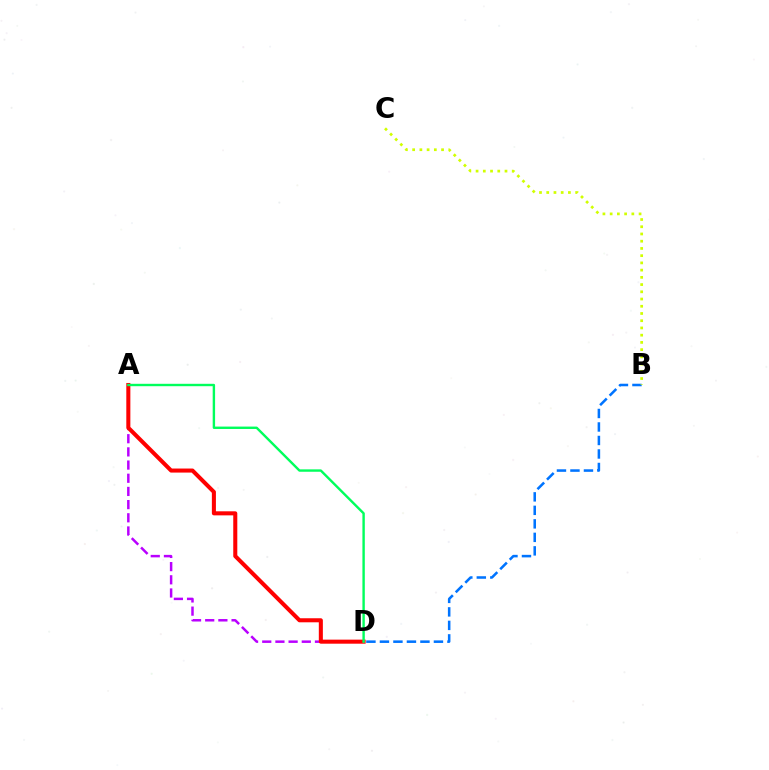{('A', 'D'): [{'color': '#b900ff', 'line_style': 'dashed', 'thickness': 1.79}, {'color': '#ff0000', 'line_style': 'solid', 'thickness': 2.92}, {'color': '#00ff5c', 'line_style': 'solid', 'thickness': 1.73}], ('B', 'D'): [{'color': '#0074ff', 'line_style': 'dashed', 'thickness': 1.83}], ('B', 'C'): [{'color': '#d1ff00', 'line_style': 'dotted', 'thickness': 1.96}]}